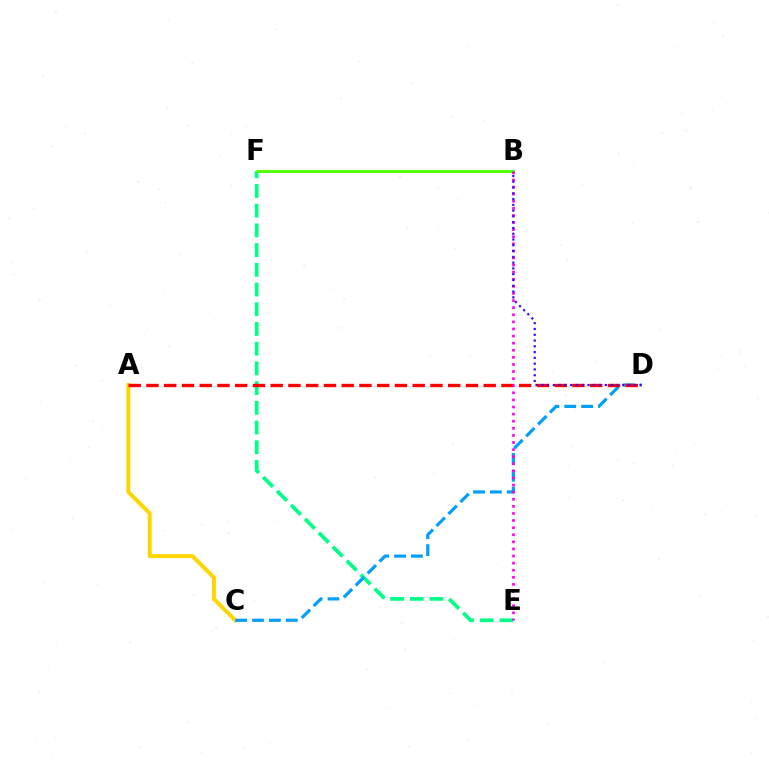{('A', 'C'): [{'color': '#ffd500', 'line_style': 'solid', 'thickness': 2.84}], ('E', 'F'): [{'color': '#00ff86', 'line_style': 'dashed', 'thickness': 2.68}], ('B', 'F'): [{'color': '#4fff00', 'line_style': 'solid', 'thickness': 2.06}], ('C', 'D'): [{'color': '#009eff', 'line_style': 'dashed', 'thickness': 2.29}], ('A', 'D'): [{'color': '#ff0000', 'line_style': 'dashed', 'thickness': 2.41}], ('B', 'E'): [{'color': '#ff00ed', 'line_style': 'dotted', 'thickness': 1.93}], ('B', 'D'): [{'color': '#3700ff', 'line_style': 'dotted', 'thickness': 1.57}]}